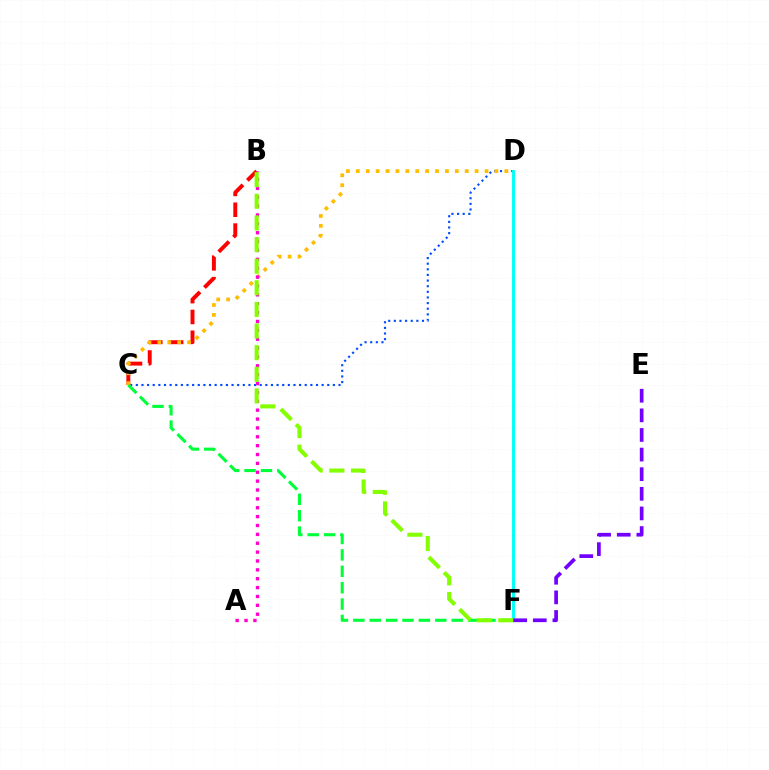{('C', 'D'): [{'color': '#004bff', 'line_style': 'dotted', 'thickness': 1.53}, {'color': '#ffbd00', 'line_style': 'dotted', 'thickness': 2.69}], ('B', 'C'): [{'color': '#ff0000', 'line_style': 'dashed', 'thickness': 2.83}], ('A', 'B'): [{'color': '#ff00cf', 'line_style': 'dotted', 'thickness': 2.41}], ('C', 'F'): [{'color': '#00ff39', 'line_style': 'dashed', 'thickness': 2.23}], ('D', 'F'): [{'color': '#00fff6', 'line_style': 'solid', 'thickness': 2.1}], ('B', 'F'): [{'color': '#84ff00', 'line_style': 'dashed', 'thickness': 2.94}], ('E', 'F'): [{'color': '#7200ff', 'line_style': 'dashed', 'thickness': 2.67}]}